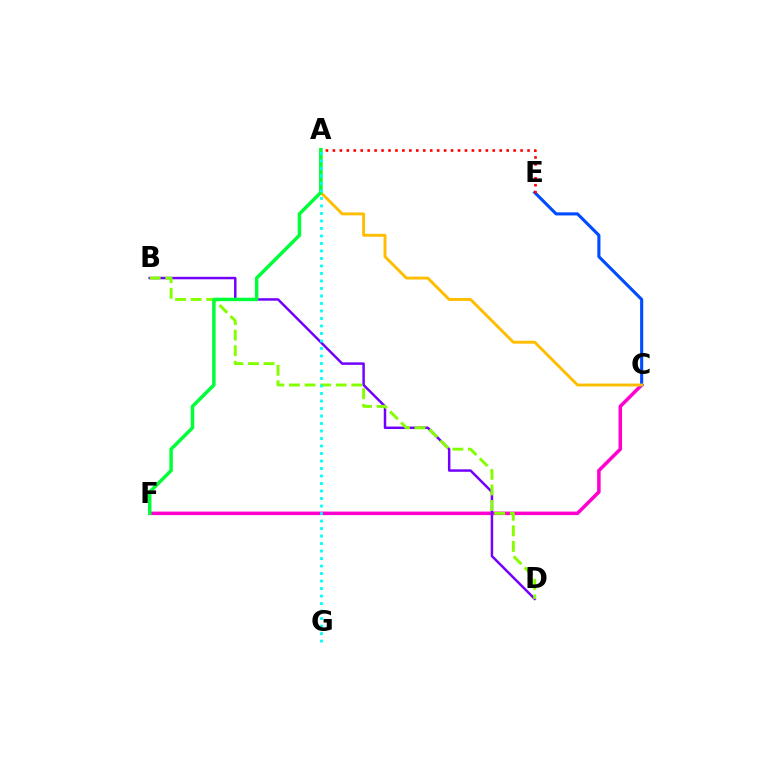{('C', 'F'): [{'color': '#ff00cf', 'line_style': 'solid', 'thickness': 2.53}], ('B', 'D'): [{'color': '#7200ff', 'line_style': 'solid', 'thickness': 1.78}, {'color': '#84ff00', 'line_style': 'dashed', 'thickness': 2.12}], ('C', 'E'): [{'color': '#004bff', 'line_style': 'solid', 'thickness': 2.23}], ('A', 'E'): [{'color': '#ff0000', 'line_style': 'dotted', 'thickness': 1.89}], ('A', 'C'): [{'color': '#ffbd00', 'line_style': 'solid', 'thickness': 2.09}], ('A', 'F'): [{'color': '#00ff39', 'line_style': 'solid', 'thickness': 2.5}], ('A', 'G'): [{'color': '#00fff6', 'line_style': 'dotted', 'thickness': 2.04}]}